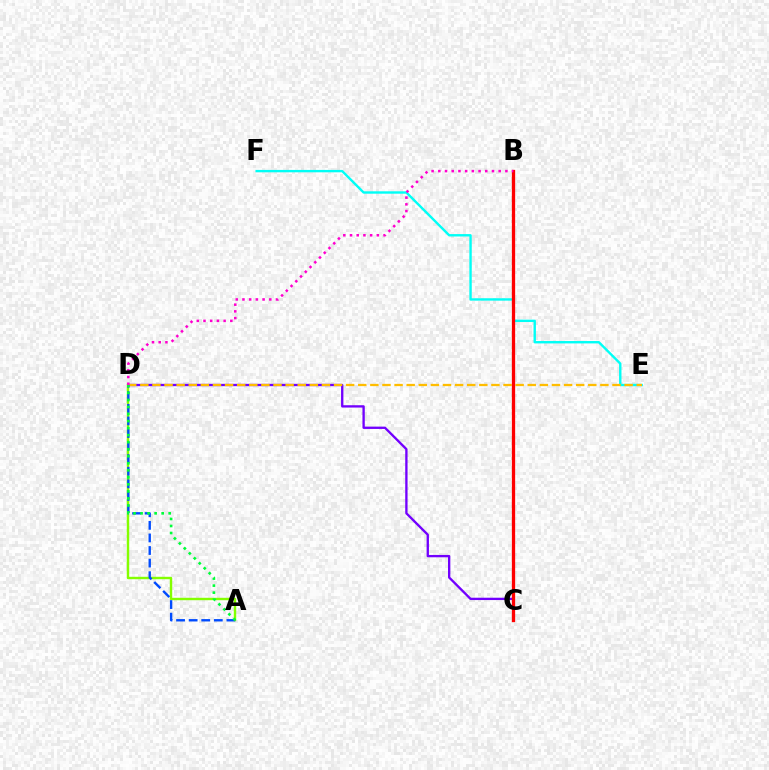{('C', 'D'): [{'color': '#7200ff', 'line_style': 'solid', 'thickness': 1.68}], ('A', 'D'): [{'color': '#84ff00', 'line_style': 'solid', 'thickness': 1.74}, {'color': '#004bff', 'line_style': 'dashed', 'thickness': 1.71}, {'color': '#00ff39', 'line_style': 'dotted', 'thickness': 1.91}], ('E', 'F'): [{'color': '#00fff6', 'line_style': 'solid', 'thickness': 1.72}], ('D', 'E'): [{'color': '#ffbd00', 'line_style': 'dashed', 'thickness': 1.64}], ('B', 'C'): [{'color': '#ff0000', 'line_style': 'solid', 'thickness': 2.37}], ('B', 'D'): [{'color': '#ff00cf', 'line_style': 'dotted', 'thickness': 1.82}]}